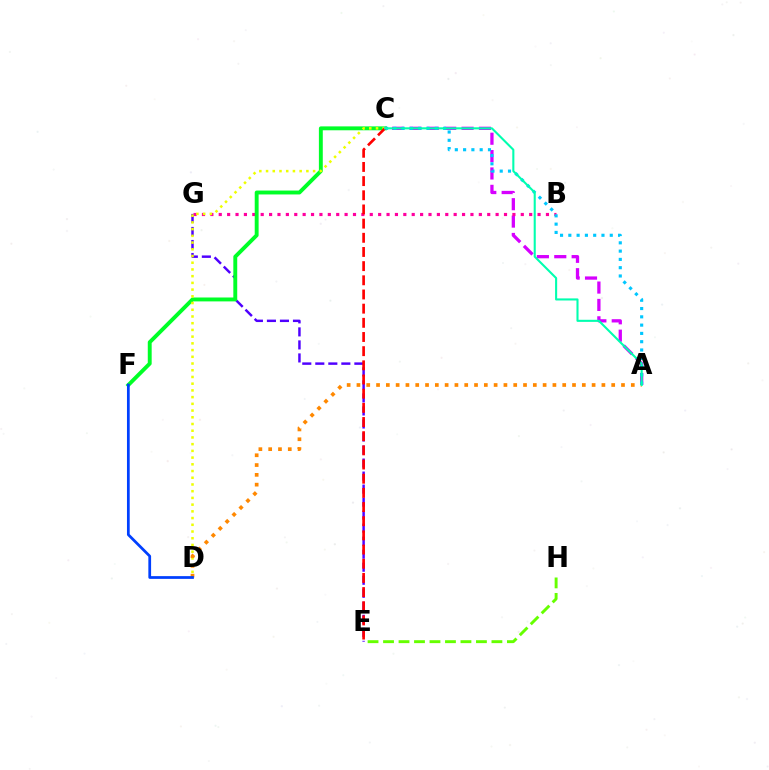{('A', 'C'): [{'color': '#d600ff', 'line_style': 'dashed', 'thickness': 2.36}, {'color': '#00c7ff', 'line_style': 'dotted', 'thickness': 2.25}, {'color': '#00ffaf', 'line_style': 'solid', 'thickness': 1.5}], ('E', 'G'): [{'color': '#4f00ff', 'line_style': 'dashed', 'thickness': 1.77}], ('B', 'G'): [{'color': '#ff00a0', 'line_style': 'dotted', 'thickness': 2.28}], ('C', 'F'): [{'color': '#00ff27', 'line_style': 'solid', 'thickness': 2.81}], ('C', 'D'): [{'color': '#eeff00', 'line_style': 'dotted', 'thickness': 1.83}], ('C', 'E'): [{'color': '#ff0000', 'line_style': 'dashed', 'thickness': 1.93}], ('E', 'H'): [{'color': '#66ff00', 'line_style': 'dashed', 'thickness': 2.1}], ('A', 'D'): [{'color': '#ff8800', 'line_style': 'dotted', 'thickness': 2.66}], ('D', 'F'): [{'color': '#003fff', 'line_style': 'solid', 'thickness': 1.97}]}